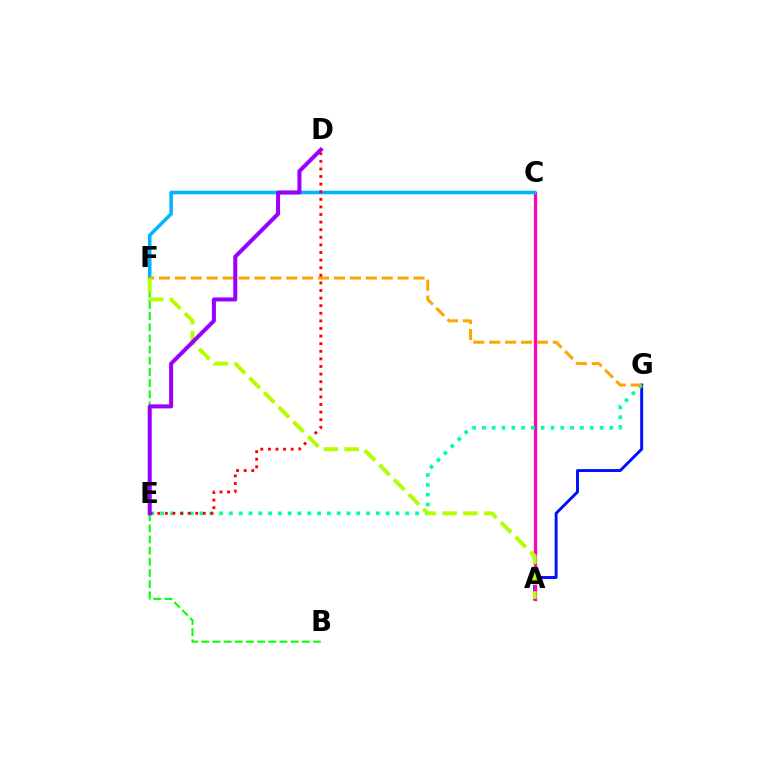{('B', 'F'): [{'color': '#08ff00', 'line_style': 'dashed', 'thickness': 1.52}], ('A', 'G'): [{'color': '#0010ff', 'line_style': 'solid', 'thickness': 2.11}], ('A', 'C'): [{'color': '#ff00bd', 'line_style': 'solid', 'thickness': 2.37}], ('C', 'F'): [{'color': '#00b5ff', 'line_style': 'solid', 'thickness': 2.56}], ('E', 'G'): [{'color': '#00ff9d', 'line_style': 'dotted', 'thickness': 2.66}], ('F', 'G'): [{'color': '#ffa500', 'line_style': 'dashed', 'thickness': 2.16}], ('D', 'E'): [{'color': '#ff0000', 'line_style': 'dotted', 'thickness': 2.06}, {'color': '#9b00ff', 'line_style': 'solid', 'thickness': 2.9}], ('A', 'F'): [{'color': '#b3ff00', 'line_style': 'dashed', 'thickness': 2.82}]}